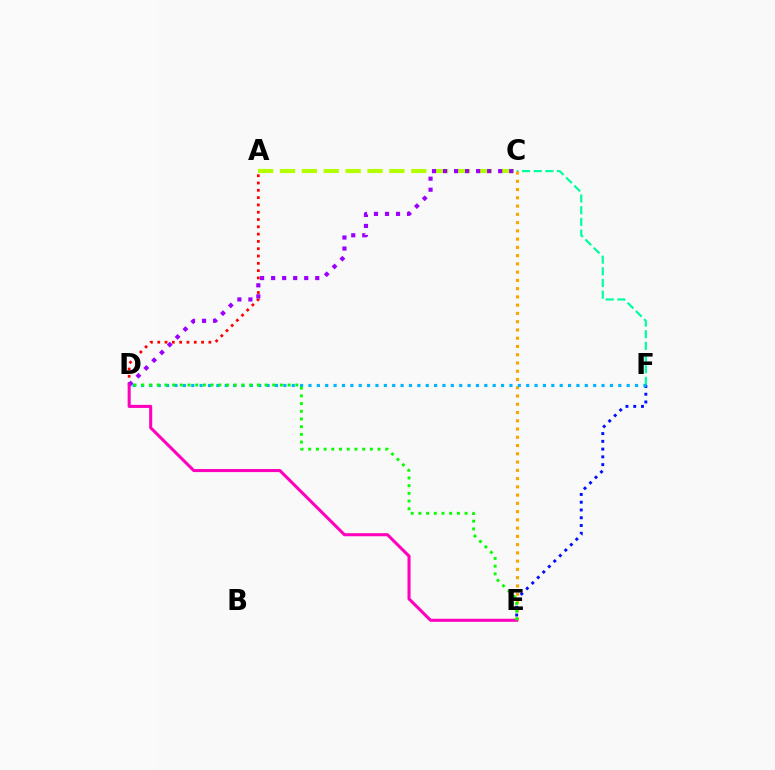{('C', 'F'): [{'color': '#00ff9d', 'line_style': 'dashed', 'thickness': 1.59}], ('A', 'C'): [{'color': '#b3ff00', 'line_style': 'dashed', 'thickness': 2.97}], ('A', 'D'): [{'color': '#ff0000', 'line_style': 'dotted', 'thickness': 1.98}], ('C', 'D'): [{'color': '#9b00ff', 'line_style': 'dotted', 'thickness': 3.0}], ('C', 'E'): [{'color': '#ffa500', 'line_style': 'dotted', 'thickness': 2.24}], ('E', 'F'): [{'color': '#0010ff', 'line_style': 'dotted', 'thickness': 2.11}], ('D', 'F'): [{'color': '#00b5ff', 'line_style': 'dotted', 'thickness': 2.28}], ('D', 'E'): [{'color': '#ff00bd', 'line_style': 'solid', 'thickness': 2.2}, {'color': '#08ff00', 'line_style': 'dotted', 'thickness': 2.09}]}